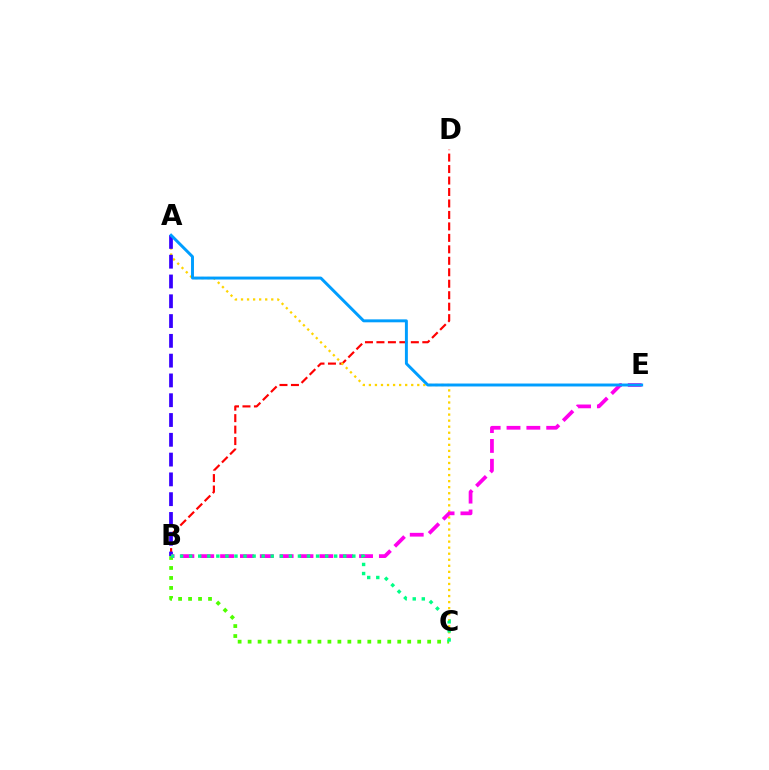{('B', 'D'): [{'color': '#ff0000', 'line_style': 'dashed', 'thickness': 1.56}], ('A', 'C'): [{'color': '#ffd500', 'line_style': 'dotted', 'thickness': 1.64}], ('B', 'C'): [{'color': '#4fff00', 'line_style': 'dotted', 'thickness': 2.71}, {'color': '#00ff86', 'line_style': 'dotted', 'thickness': 2.46}], ('A', 'B'): [{'color': '#3700ff', 'line_style': 'dashed', 'thickness': 2.69}], ('B', 'E'): [{'color': '#ff00ed', 'line_style': 'dashed', 'thickness': 2.7}], ('A', 'E'): [{'color': '#009eff', 'line_style': 'solid', 'thickness': 2.12}]}